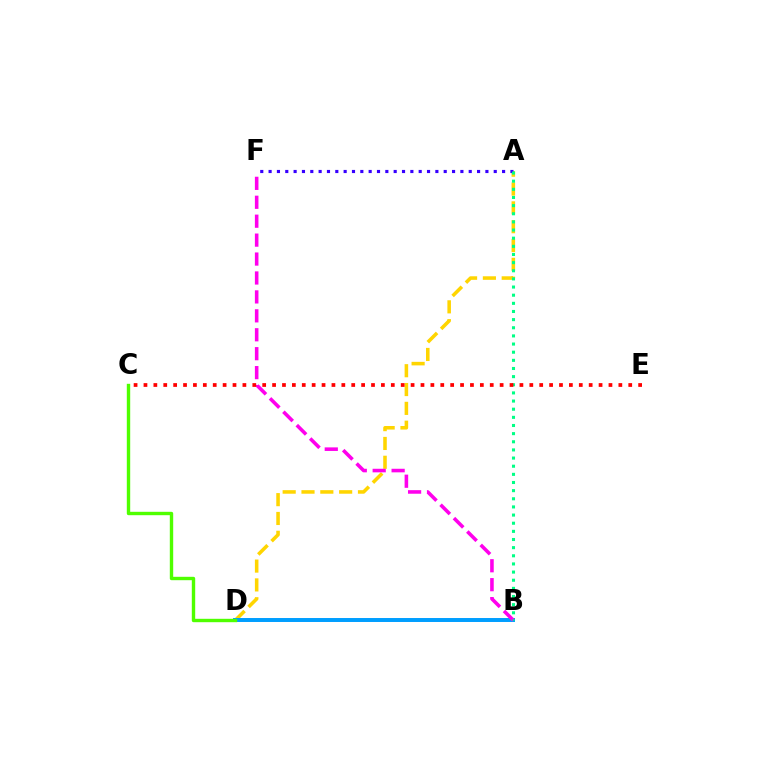{('A', 'D'): [{'color': '#ffd500', 'line_style': 'dashed', 'thickness': 2.56}], ('B', 'D'): [{'color': '#009eff', 'line_style': 'solid', 'thickness': 2.85}], ('B', 'F'): [{'color': '#ff00ed', 'line_style': 'dashed', 'thickness': 2.57}], ('A', 'F'): [{'color': '#3700ff', 'line_style': 'dotted', 'thickness': 2.27}], ('A', 'B'): [{'color': '#00ff86', 'line_style': 'dotted', 'thickness': 2.21}], ('C', 'D'): [{'color': '#4fff00', 'line_style': 'solid', 'thickness': 2.44}], ('C', 'E'): [{'color': '#ff0000', 'line_style': 'dotted', 'thickness': 2.69}]}